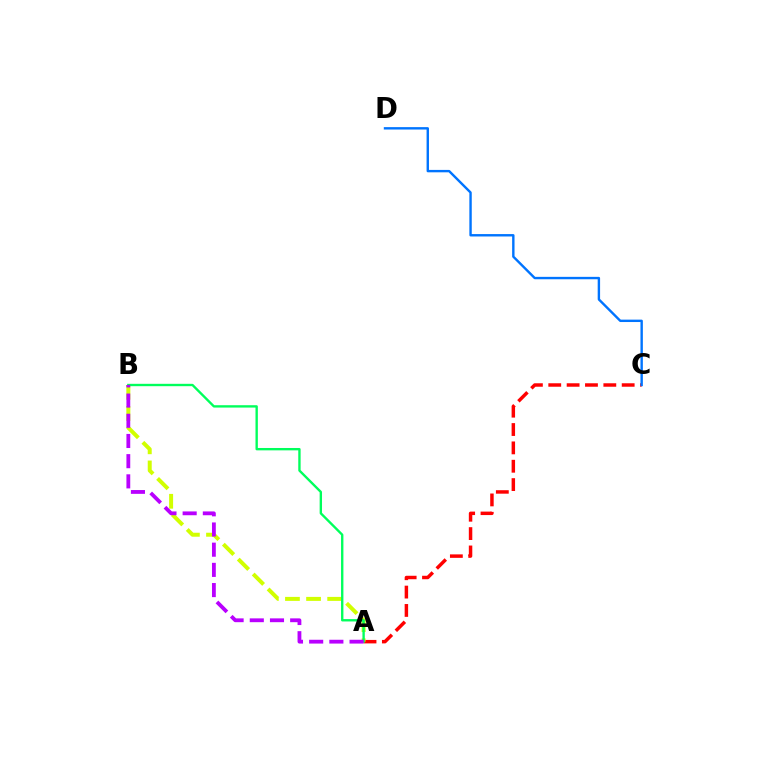{('A', 'C'): [{'color': '#ff0000', 'line_style': 'dashed', 'thickness': 2.49}], ('C', 'D'): [{'color': '#0074ff', 'line_style': 'solid', 'thickness': 1.73}], ('A', 'B'): [{'color': '#d1ff00', 'line_style': 'dashed', 'thickness': 2.87}, {'color': '#00ff5c', 'line_style': 'solid', 'thickness': 1.7}, {'color': '#b900ff', 'line_style': 'dashed', 'thickness': 2.74}]}